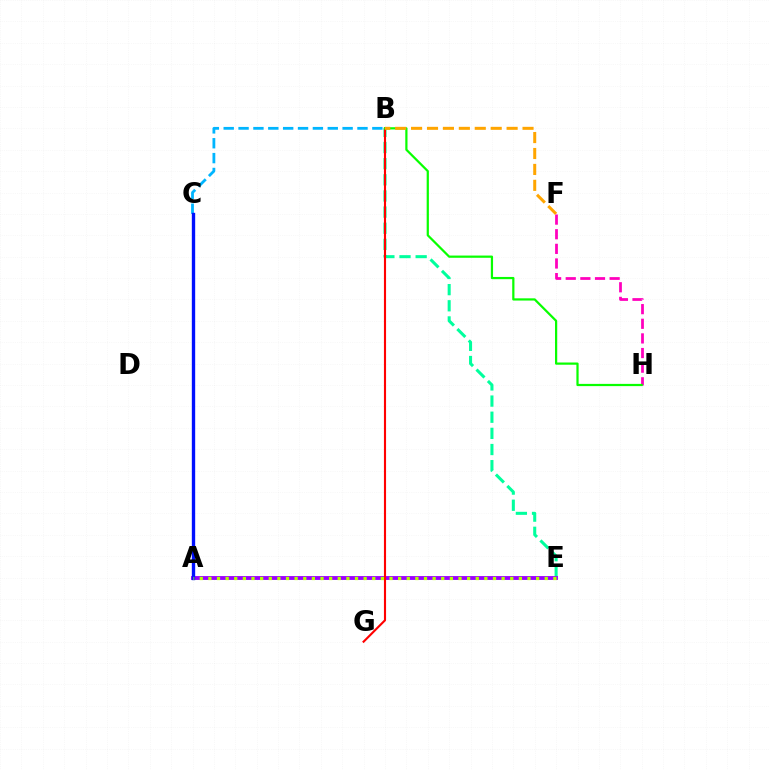{('B', 'E'): [{'color': '#00ff9d', 'line_style': 'dashed', 'thickness': 2.19}], ('A', 'E'): [{'color': '#9b00ff', 'line_style': 'solid', 'thickness': 2.78}, {'color': '#b3ff00', 'line_style': 'dotted', 'thickness': 2.34}], ('B', 'C'): [{'color': '#00b5ff', 'line_style': 'dashed', 'thickness': 2.02}], ('B', 'G'): [{'color': '#ff0000', 'line_style': 'solid', 'thickness': 1.53}], ('F', 'H'): [{'color': '#ff00bd', 'line_style': 'dashed', 'thickness': 1.99}], ('A', 'C'): [{'color': '#0010ff', 'line_style': 'solid', 'thickness': 2.41}], ('B', 'H'): [{'color': '#08ff00', 'line_style': 'solid', 'thickness': 1.6}], ('B', 'F'): [{'color': '#ffa500', 'line_style': 'dashed', 'thickness': 2.16}]}